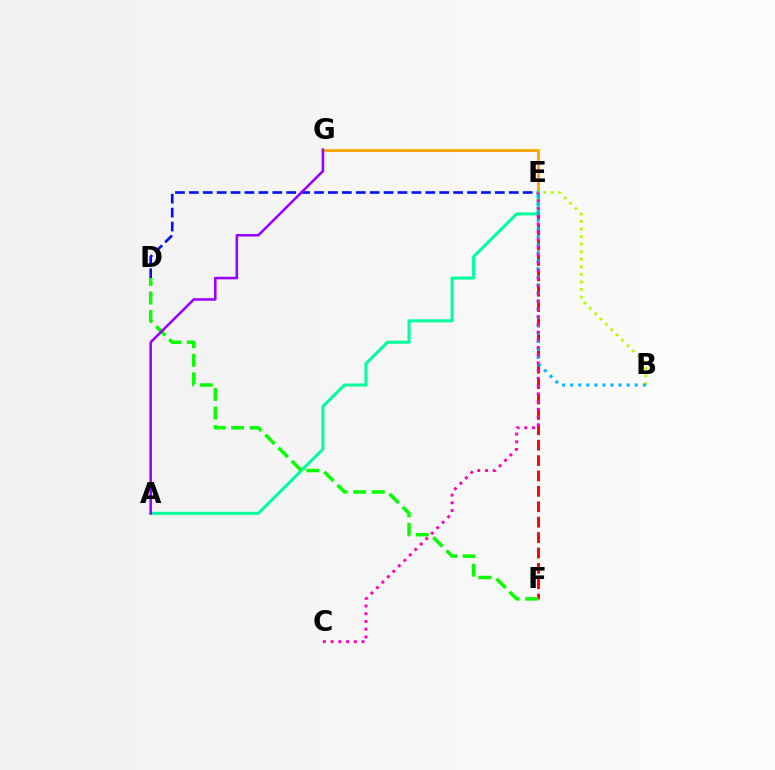{('E', 'G'): [{'color': '#ffa500', 'line_style': 'solid', 'thickness': 2.03}], ('E', 'F'): [{'color': '#ff0000', 'line_style': 'dashed', 'thickness': 2.09}], ('D', 'E'): [{'color': '#0010ff', 'line_style': 'dashed', 'thickness': 1.89}], ('B', 'E'): [{'color': '#b3ff00', 'line_style': 'dotted', 'thickness': 2.05}, {'color': '#00b5ff', 'line_style': 'dotted', 'thickness': 2.19}], ('A', 'E'): [{'color': '#00ff9d', 'line_style': 'solid', 'thickness': 2.2}], ('D', 'F'): [{'color': '#08ff00', 'line_style': 'dashed', 'thickness': 2.52}], ('A', 'G'): [{'color': '#9b00ff', 'line_style': 'solid', 'thickness': 1.85}], ('C', 'E'): [{'color': '#ff00bd', 'line_style': 'dotted', 'thickness': 2.1}]}